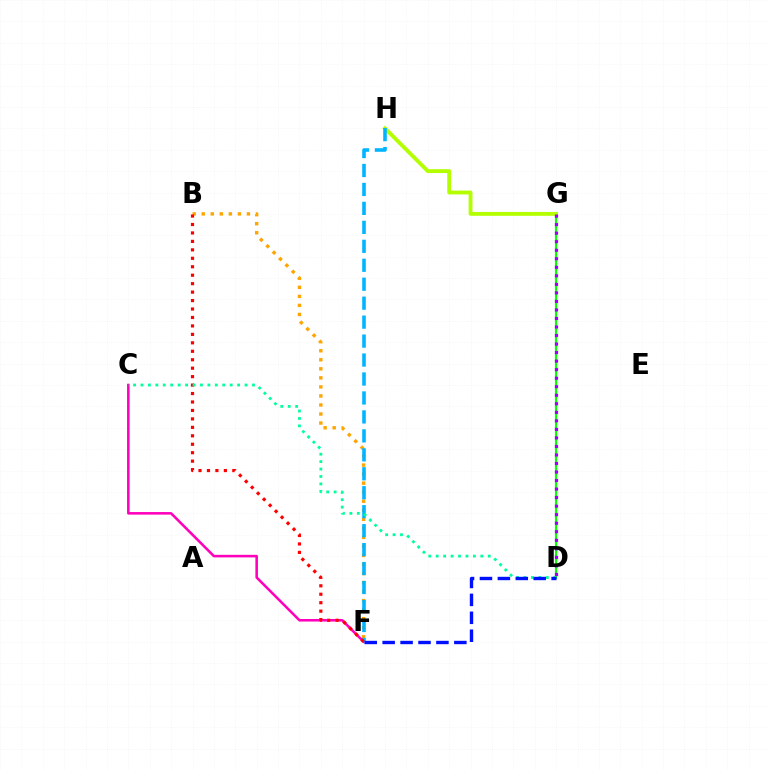{('D', 'G'): [{'color': '#08ff00', 'line_style': 'solid', 'thickness': 1.56}, {'color': '#9b00ff', 'line_style': 'dotted', 'thickness': 2.32}], ('B', 'F'): [{'color': '#ffa500', 'line_style': 'dotted', 'thickness': 2.46}, {'color': '#ff0000', 'line_style': 'dotted', 'thickness': 2.3}], ('G', 'H'): [{'color': '#b3ff00', 'line_style': 'solid', 'thickness': 2.77}], ('C', 'F'): [{'color': '#ff00bd', 'line_style': 'solid', 'thickness': 1.84}], ('F', 'H'): [{'color': '#00b5ff', 'line_style': 'dashed', 'thickness': 2.58}], ('C', 'D'): [{'color': '#00ff9d', 'line_style': 'dotted', 'thickness': 2.02}], ('D', 'F'): [{'color': '#0010ff', 'line_style': 'dashed', 'thickness': 2.43}]}